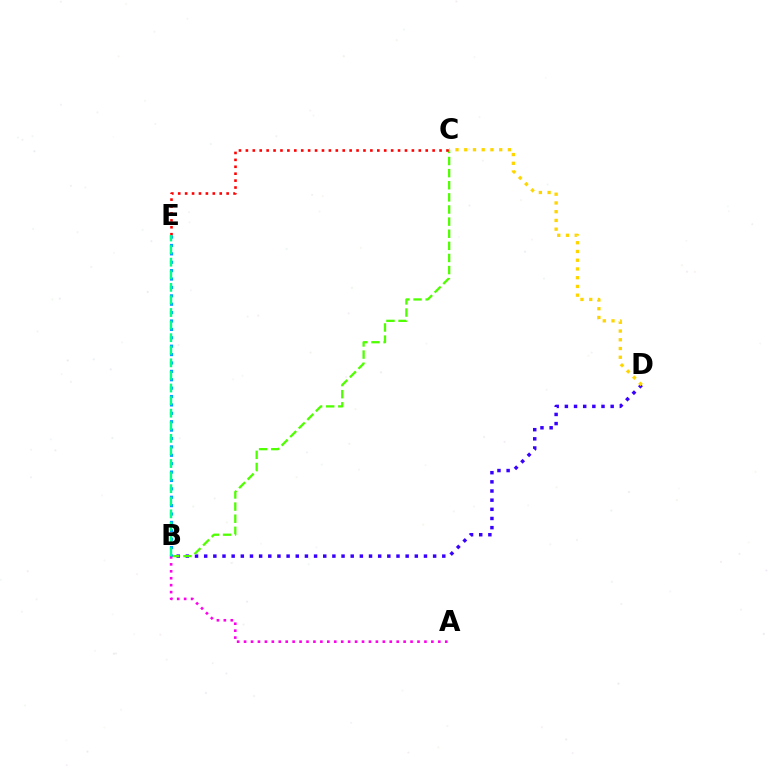{('B', 'D'): [{'color': '#3700ff', 'line_style': 'dotted', 'thickness': 2.49}], ('B', 'C'): [{'color': '#4fff00', 'line_style': 'dashed', 'thickness': 1.65}], ('C', 'E'): [{'color': '#ff0000', 'line_style': 'dotted', 'thickness': 1.88}], ('C', 'D'): [{'color': '#ffd500', 'line_style': 'dotted', 'thickness': 2.37}], ('A', 'B'): [{'color': '#ff00ed', 'line_style': 'dotted', 'thickness': 1.88}], ('B', 'E'): [{'color': '#009eff', 'line_style': 'dotted', 'thickness': 2.28}, {'color': '#00ff86', 'line_style': 'dashed', 'thickness': 1.71}]}